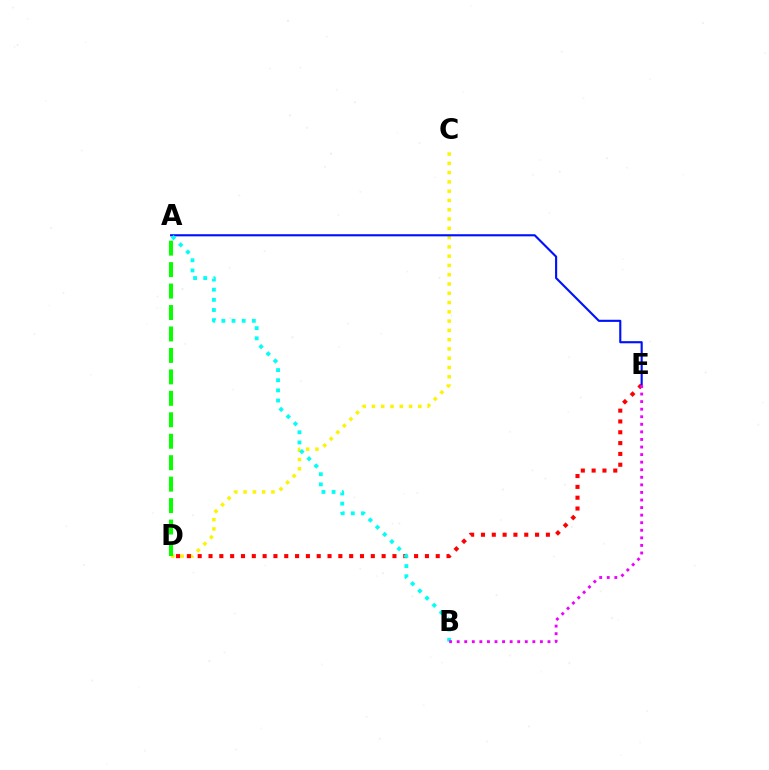{('C', 'D'): [{'color': '#fcf500', 'line_style': 'dotted', 'thickness': 2.52}], ('D', 'E'): [{'color': '#ff0000', 'line_style': 'dotted', 'thickness': 2.94}], ('A', 'E'): [{'color': '#0010ff', 'line_style': 'solid', 'thickness': 1.53}], ('A', 'B'): [{'color': '#00fff6', 'line_style': 'dotted', 'thickness': 2.76}], ('B', 'E'): [{'color': '#ee00ff', 'line_style': 'dotted', 'thickness': 2.06}], ('A', 'D'): [{'color': '#08ff00', 'line_style': 'dashed', 'thickness': 2.91}]}